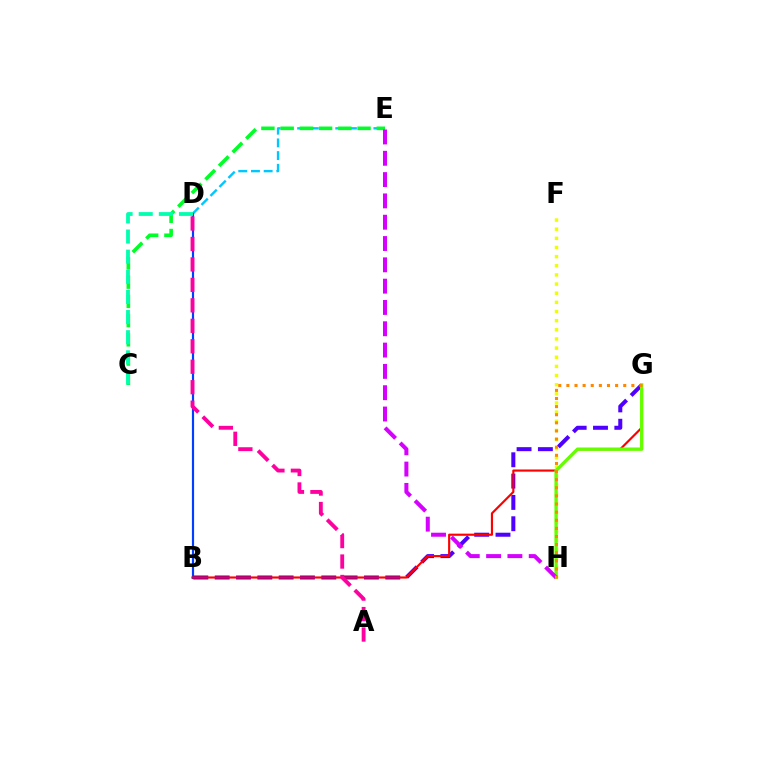{('D', 'E'): [{'color': '#00c7ff', 'line_style': 'dashed', 'thickness': 1.73}], ('B', 'D'): [{'color': '#003fff', 'line_style': 'solid', 'thickness': 1.57}], ('B', 'G'): [{'color': '#4f00ff', 'line_style': 'dashed', 'thickness': 2.9}, {'color': '#ff0000', 'line_style': 'solid', 'thickness': 1.55}], ('C', 'E'): [{'color': '#00ff27', 'line_style': 'dashed', 'thickness': 2.61}], ('F', 'H'): [{'color': '#eeff00', 'line_style': 'dotted', 'thickness': 2.49}], ('G', 'H'): [{'color': '#66ff00', 'line_style': 'solid', 'thickness': 2.42}, {'color': '#ff8800', 'line_style': 'dotted', 'thickness': 2.21}], ('C', 'D'): [{'color': '#00ffaf', 'line_style': 'dashed', 'thickness': 2.73}], ('E', 'H'): [{'color': '#d600ff', 'line_style': 'dashed', 'thickness': 2.9}], ('A', 'D'): [{'color': '#ff00a0', 'line_style': 'dashed', 'thickness': 2.78}]}